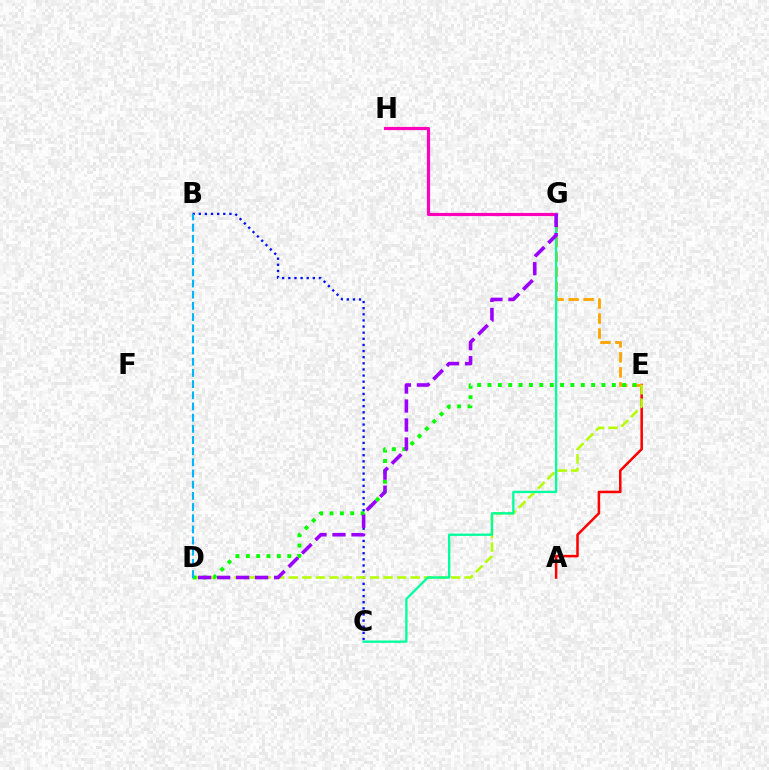{('B', 'C'): [{'color': '#0010ff', 'line_style': 'dotted', 'thickness': 1.66}], ('A', 'E'): [{'color': '#ff0000', 'line_style': 'solid', 'thickness': 1.82}], ('E', 'G'): [{'color': '#ffa500', 'line_style': 'dashed', 'thickness': 2.03}], ('D', 'E'): [{'color': '#b3ff00', 'line_style': 'dashed', 'thickness': 1.84}, {'color': '#08ff00', 'line_style': 'dotted', 'thickness': 2.82}], ('C', 'G'): [{'color': '#00ff9d', 'line_style': 'solid', 'thickness': 1.66}], ('G', 'H'): [{'color': '#ff00bd', 'line_style': 'solid', 'thickness': 2.29}], ('D', 'G'): [{'color': '#9b00ff', 'line_style': 'dashed', 'thickness': 2.58}], ('B', 'D'): [{'color': '#00b5ff', 'line_style': 'dashed', 'thickness': 1.52}]}